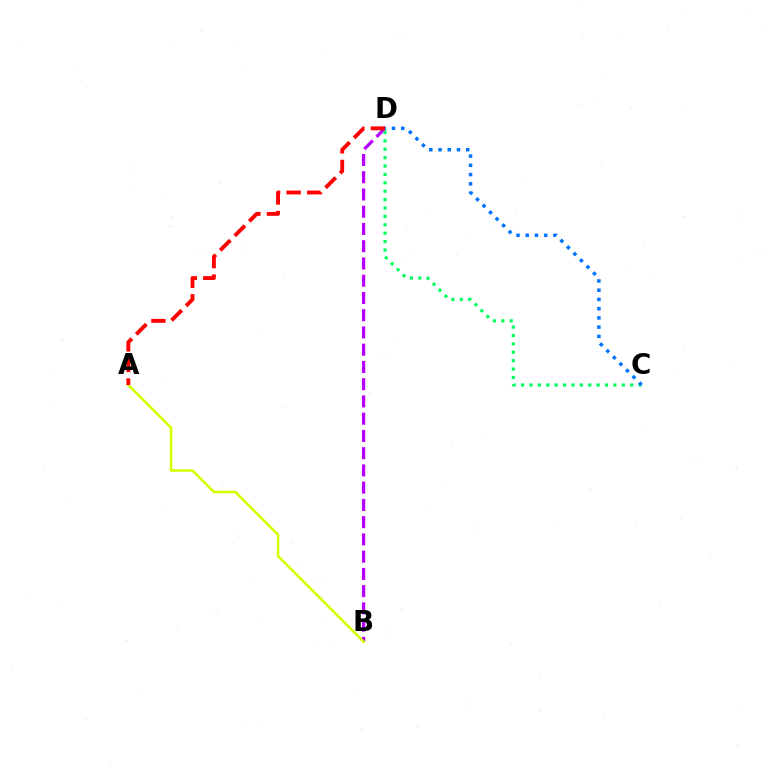{('B', 'D'): [{'color': '#b900ff', 'line_style': 'dashed', 'thickness': 2.34}], ('C', 'D'): [{'color': '#00ff5c', 'line_style': 'dotted', 'thickness': 2.28}, {'color': '#0074ff', 'line_style': 'dotted', 'thickness': 2.51}], ('A', 'B'): [{'color': '#d1ff00', 'line_style': 'solid', 'thickness': 1.85}], ('A', 'D'): [{'color': '#ff0000', 'line_style': 'dashed', 'thickness': 2.79}]}